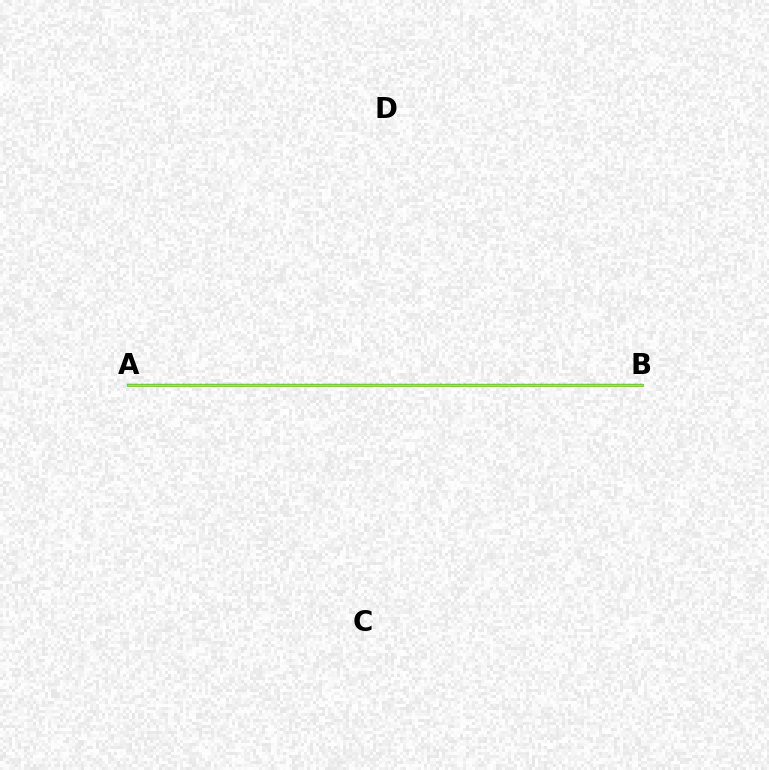{('A', 'B'): [{'color': '#00fff6', 'line_style': 'solid', 'thickness': 1.79}, {'color': '#ff0000', 'line_style': 'dotted', 'thickness': 1.59}, {'color': '#7200ff', 'line_style': 'solid', 'thickness': 1.8}, {'color': '#84ff00', 'line_style': 'solid', 'thickness': 1.8}]}